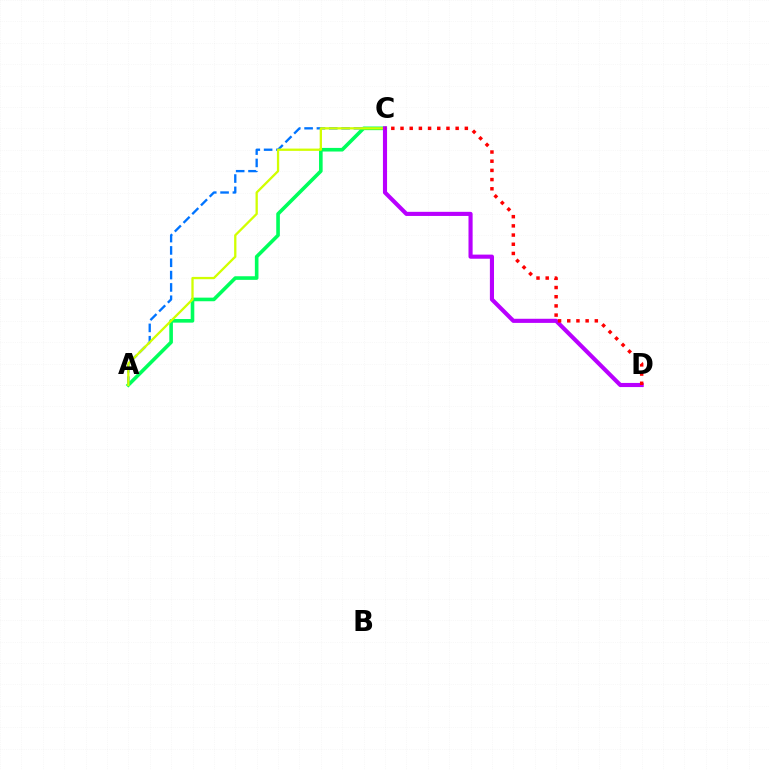{('A', 'C'): [{'color': '#0074ff', 'line_style': 'dashed', 'thickness': 1.68}, {'color': '#00ff5c', 'line_style': 'solid', 'thickness': 2.6}, {'color': '#d1ff00', 'line_style': 'solid', 'thickness': 1.65}], ('C', 'D'): [{'color': '#b900ff', 'line_style': 'solid', 'thickness': 2.97}, {'color': '#ff0000', 'line_style': 'dotted', 'thickness': 2.5}]}